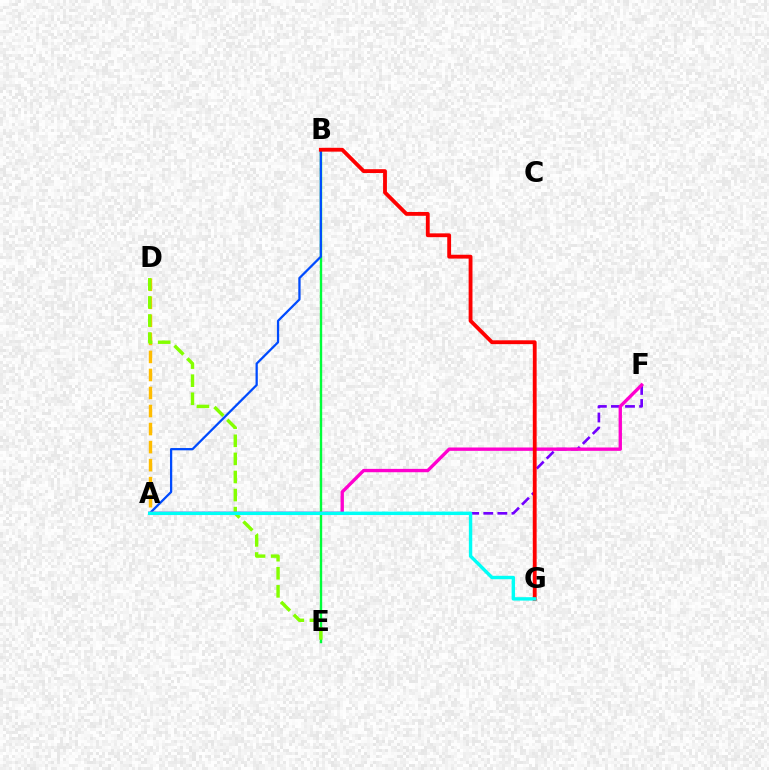{('A', 'D'): [{'color': '#ffbd00', 'line_style': 'dashed', 'thickness': 2.45}], ('B', 'E'): [{'color': '#00ff39', 'line_style': 'solid', 'thickness': 1.72}], ('A', 'F'): [{'color': '#7200ff', 'line_style': 'dashed', 'thickness': 1.91}, {'color': '#ff00cf', 'line_style': 'solid', 'thickness': 2.41}], ('D', 'E'): [{'color': '#84ff00', 'line_style': 'dashed', 'thickness': 2.46}], ('A', 'B'): [{'color': '#004bff', 'line_style': 'solid', 'thickness': 1.63}], ('B', 'G'): [{'color': '#ff0000', 'line_style': 'solid', 'thickness': 2.76}], ('A', 'G'): [{'color': '#00fff6', 'line_style': 'solid', 'thickness': 2.46}]}